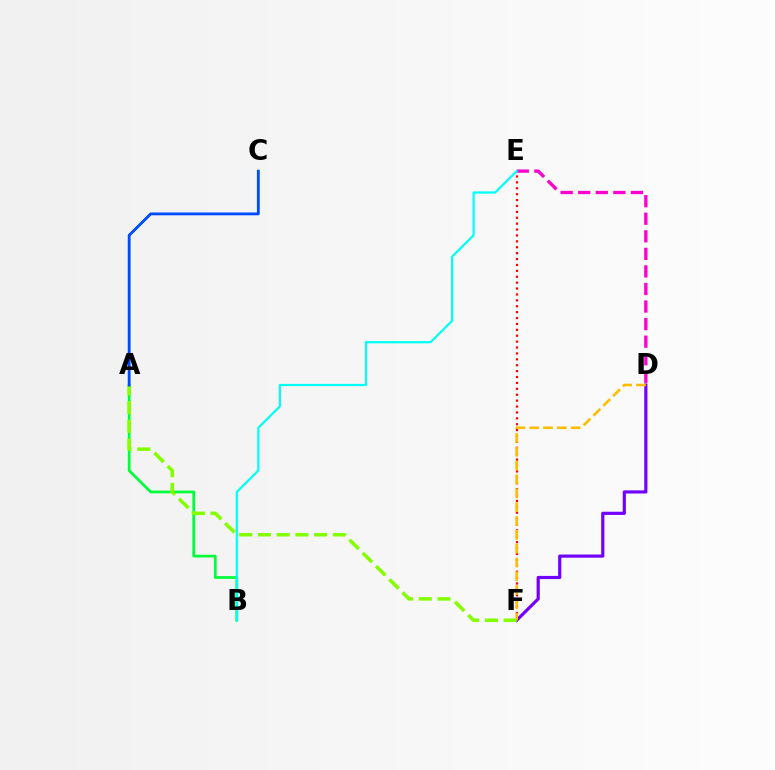{('D', 'E'): [{'color': '#ff00cf', 'line_style': 'dashed', 'thickness': 2.39}], ('E', 'F'): [{'color': '#ff0000', 'line_style': 'dotted', 'thickness': 1.6}], ('D', 'F'): [{'color': '#7200ff', 'line_style': 'solid', 'thickness': 2.28}, {'color': '#ffbd00', 'line_style': 'dashed', 'thickness': 1.88}], ('A', 'B'): [{'color': '#00ff39', 'line_style': 'solid', 'thickness': 1.97}], ('A', 'F'): [{'color': '#84ff00', 'line_style': 'dashed', 'thickness': 2.54}], ('A', 'C'): [{'color': '#004bff', 'line_style': 'solid', 'thickness': 2.04}], ('B', 'E'): [{'color': '#00fff6', 'line_style': 'solid', 'thickness': 1.6}]}